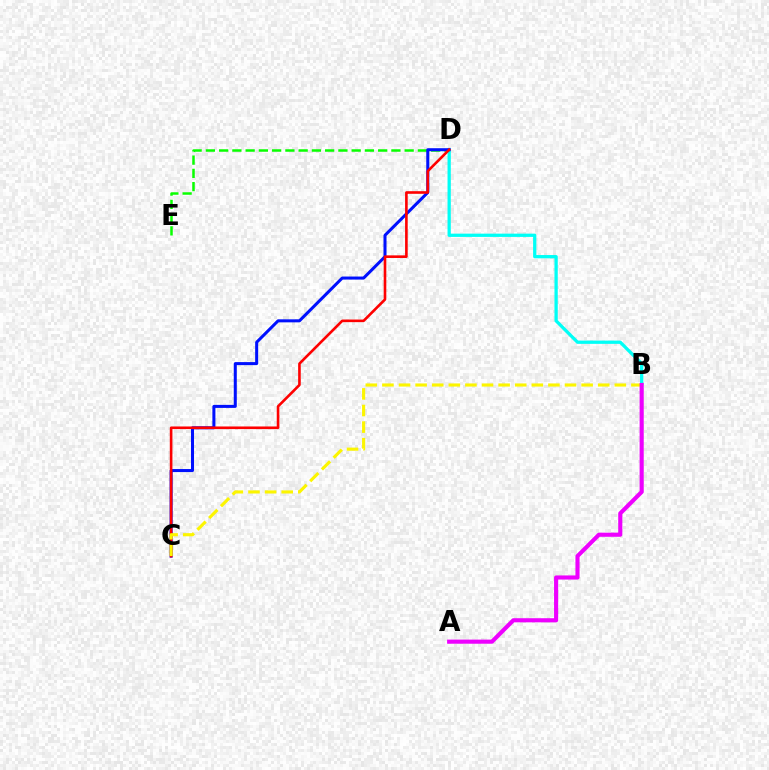{('D', 'E'): [{'color': '#08ff00', 'line_style': 'dashed', 'thickness': 1.8}], ('B', 'D'): [{'color': '#00fff6', 'line_style': 'solid', 'thickness': 2.35}], ('C', 'D'): [{'color': '#0010ff', 'line_style': 'solid', 'thickness': 2.18}, {'color': '#ff0000', 'line_style': 'solid', 'thickness': 1.89}], ('B', 'C'): [{'color': '#fcf500', 'line_style': 'dashed', 'thickness': 2.26}], ('A', 'B'): [{'color': '#ee00ff', 'line_style': 'solid', 'thickness': 2.97}]}